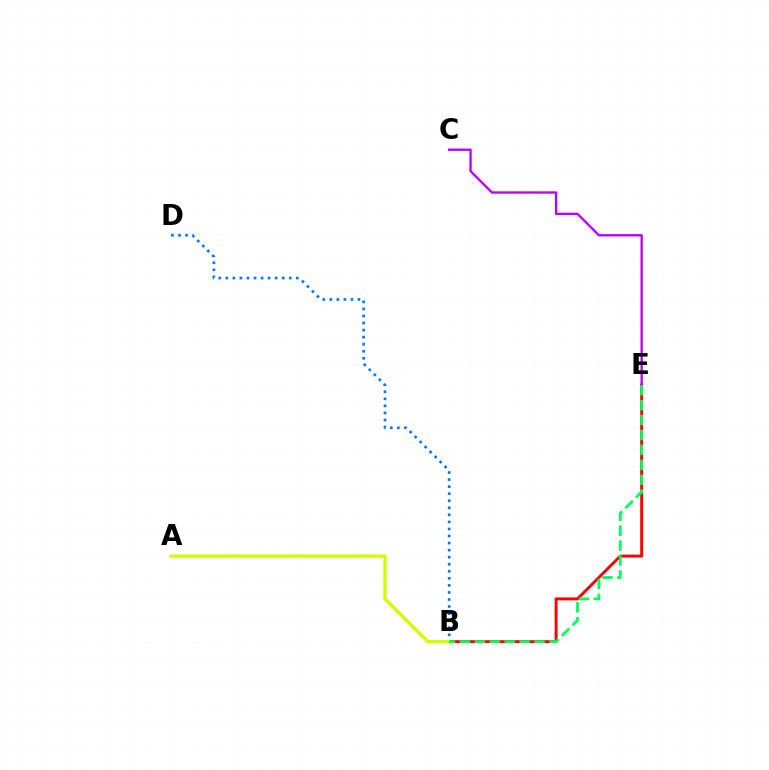{('B', 'E'): [{'color': '#ff0000', 'line_style': 'solid', 'thickness': 2.12}, {'color': '#00ff5c', 'line_style': 'dashed', 'thickness': 2.03}], ('B', 'D'): [{'color': '#0074ff', 'line_style': 'dotted', 'thickness': 1.92}], ('C', 'E'): [{'color': '#b900ff', 'line_style': 'solid', 'thickness': 1.68}], ('A', 'B'): [{'color': '#d1ff00', 'line_style': 'solid', 'thickness': 2.42}]}